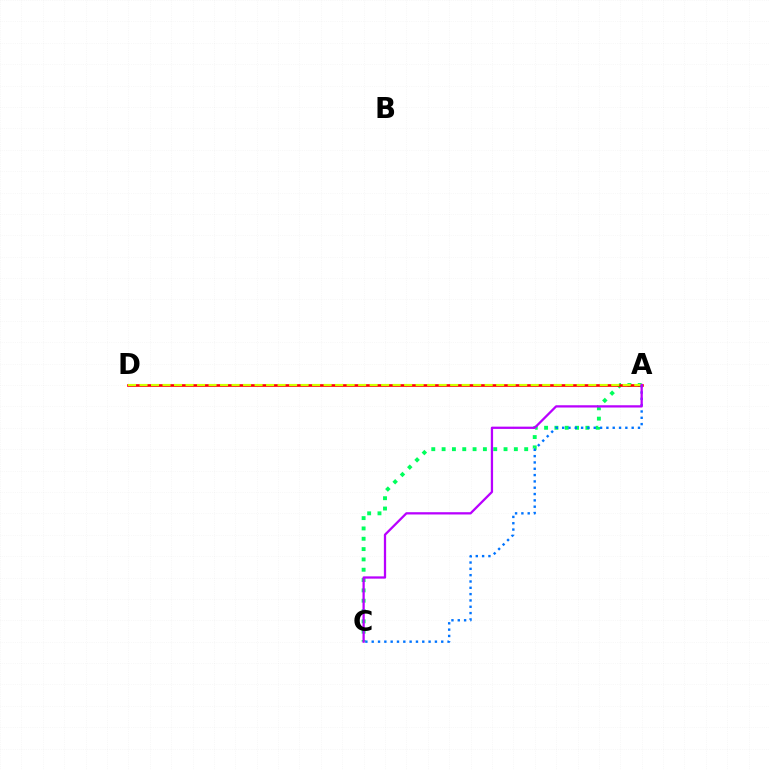{('A', 'C'): [{'color': '#00ff5c', 'line_style': 'dotted', 'thickness': 2.8}, {'color': '#0074ff', 'line_style': 'dotted', 'thickness': 1.72}, {'color': '#b900ff', 'line_style': 'solid', 'thickness': 1.64}], ('A', 'D'): [{'color': '#ff0000', 'line_style': 'solid', 'thickness': 1.9}, {'color': '#d1ff00', 'line_style': 'dashed', 'thickness': 1.56}]}